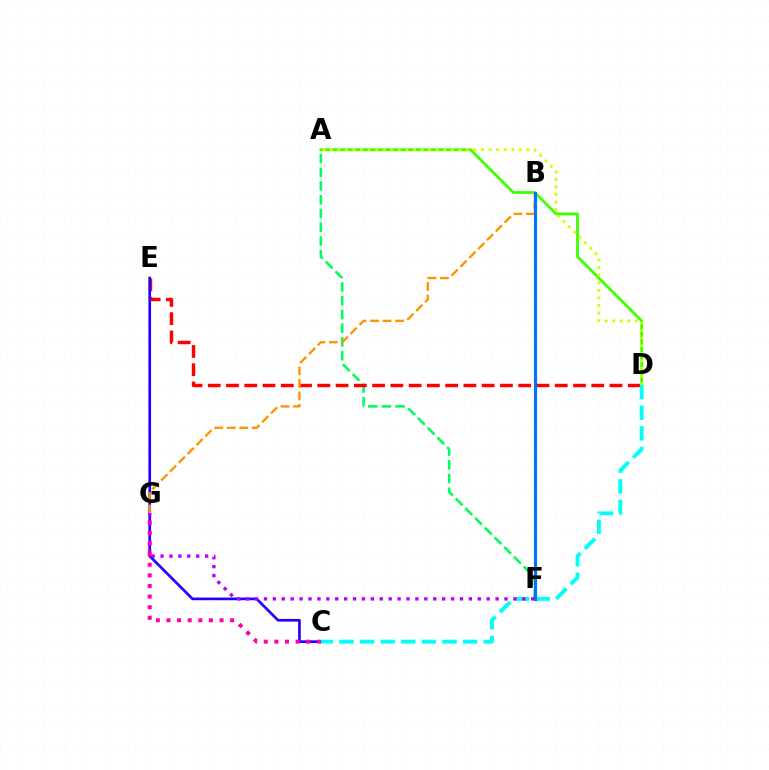{('A', 'F'): [{'color': '#00ff5c', 'line_style': 'dashed', 'thickness': 1.87}], ('A', 'D'): [{'color': '#3dff00', 'line_style': 'solid', 'thickness': 2.01}, {'color': '#d1ff00', 'line_style': 'dotted', 'thickness': 2.05}], ('D', 'E'): [{'color': '#ff0000', 'line_style': 'dashed', 'thickness': 2.48}], ('C', 'E'): [{'color': '#2500ff', 'line_style': 'solid', 'thickness': 1.93}], ('C', 'D'): [{'color': '#00fff6', 'line_style': 'dashed', 'thickness': 2.8}], ('B', 'G'): [{'color': '#ff9400', 'line_style': 'dashed', 'thickness': 1.7}], ('B', 'F'): [{'color': '#0074ff', 'line_style': 'solid', 'thickness': 2.27}], ('F', 'G'): [{'color': '#b900ff', 'line_style': 'dotted', 'thickness': 2.42}], ('C', 'G'): [{'color': '#ff00ac', 'line_style': 'dotted', 'thickness': 2.88}]}